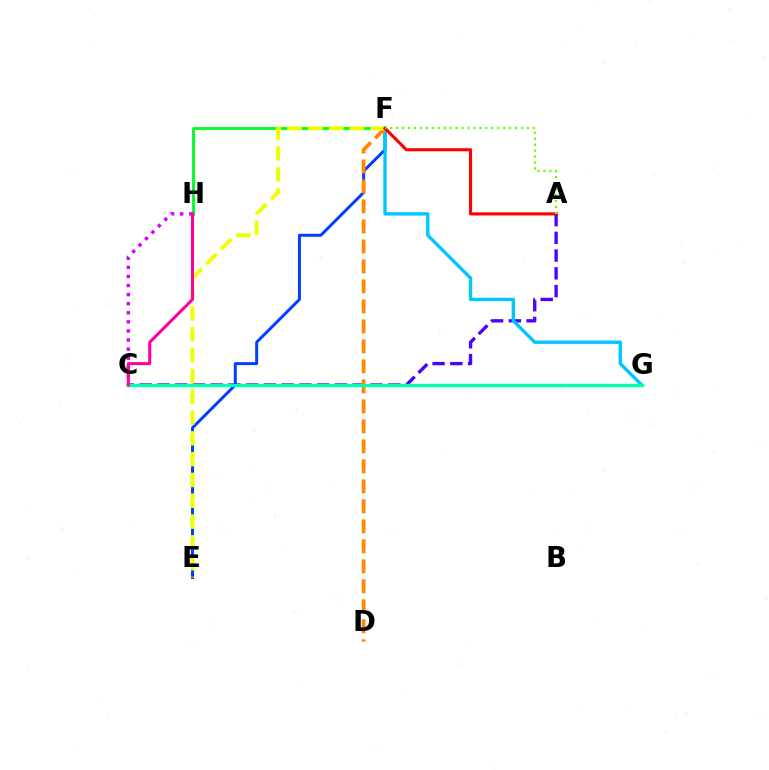{('E', 'F'): [{'color': '#003fff', 'line_style': 'solid', 'thickness': 2.14}, {'color': '#eeff00', 'line_style': 'dashed', 'thickness': 2.83}], ('A', 'C'): [{'color': '#4f00ff', 'line_style': 'dashed', 'thickness': 2.41}], ('C', 'H'): [{'color': '#d600ff', 'line_style': 'dotted', 'thickness': 2.47}, {'color': '#ff00a0', 'line_style': 'solid', 'thickness': 2.18}], ('F', 'H'): [{'color': '#00ff27', 'line_style': 'solid', 'thickness': 2.07}], ('F', 'G'): [{'color': '#00c7ff', 'line_style': 'solid', 'thickness': 2.44}], ('D', 'F'): [{'color': '#ff8800', 'line_style': 'dashed', 'thickness': 2.72}], ('C', 'G'): [{'color': '#00ffaf', 'line_style': 'solid', 'thickness': 2.4}], ('A', 'F'): [{'color': '#ff0000', 'line_style': 'solid', 'thickness': 2.23}, {'color': '#66ff00', 'line_style': 'dotted', 'thickness': 1.62}]}